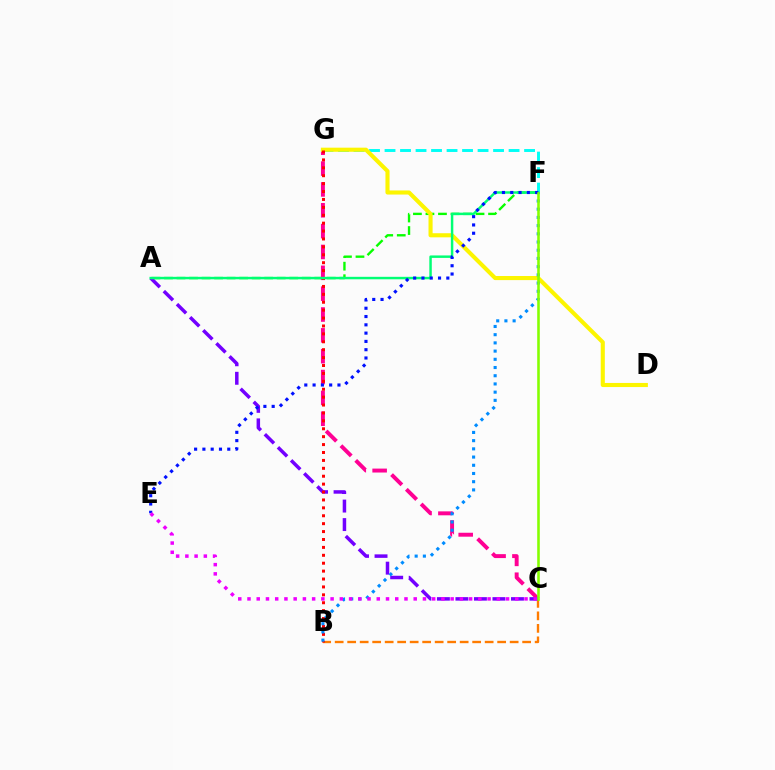{('B', 'C'): [{'color': '#ff7c00', 'line_style': 'dashed', 'thickness': 1.7}], ('F', 'G'): [{'color': '#00fff6', 'line_style': 'dashed', 'thickness': 2.11}], ('A', 'F'): [{'color': '#08ff00', 'line_style': 'dashed', 'thickness': 1.7}, {'color': '#00ff74', 'line_style': 'solid', 'thickness': 1.77}], ('C', 'G'): [{'color': '#ff0094', 'line_style': 'dashed', 'thickness': 2.83}], ('A', 'C'): [{'color': '#7200ff', 'line_style': 'dashed', 'thickness': 2.52}], ('D', 'G'): [{'color': '#fcf500', 'line_style': 'solid', 'thickness': 2.95}], ('B', 'G'): [{'color': '#ff0000', 'line_style': 'dotted', 'thickness': 2.15}], ('B', 'F'): [{'color': '#008cff', 'line_style': 'dotted', 'thickness': 2.23}], ('E', 'F'): [{'color': '#0010ff', 'line_style': 'dotted', 'thickness': 2.25}], ('C', 'E'): [{'color': '#ee00ff', 'line_style': 'dotted', 'thickness': 2.51}], ('C', 'F'): [{'color': '#84ff00', 'line_style': 'solid', 'thickness': 1.86}]}